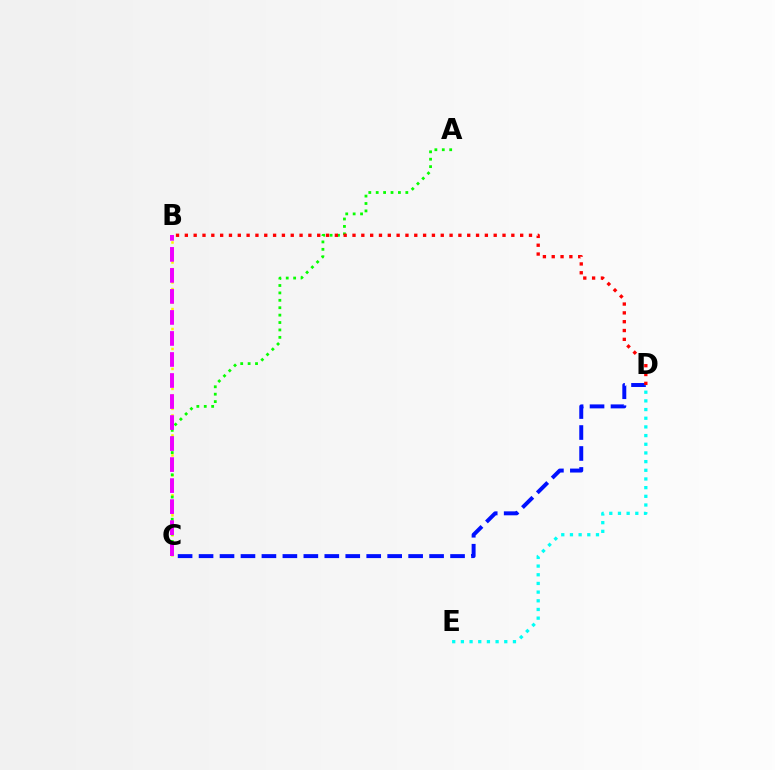{('B', 'C'): [{'color': '#fcf500', 'line_style': 'dotted', 'thickness': 1.81}, {'color': '#ee00ff', 'line_style': 'dashed', 'thickness': 2.86}], ('A', 'C'): [{'color': '#08ff00', 'line_style': 'dotted', 'thickness': 2.01}], ('C', 'D'): [{'color': '#0010ff', 'line_style': 'dashed', 'thickness': 2.85}], ('D', 'E'): [{'color': '#00fff6', 'line_style': 'dotted', 'thickness': 2.36}], ('B', 'D'): [{'color': '#ff0000', 'line_style': 'dotted', 'thickness': 2.4}]}